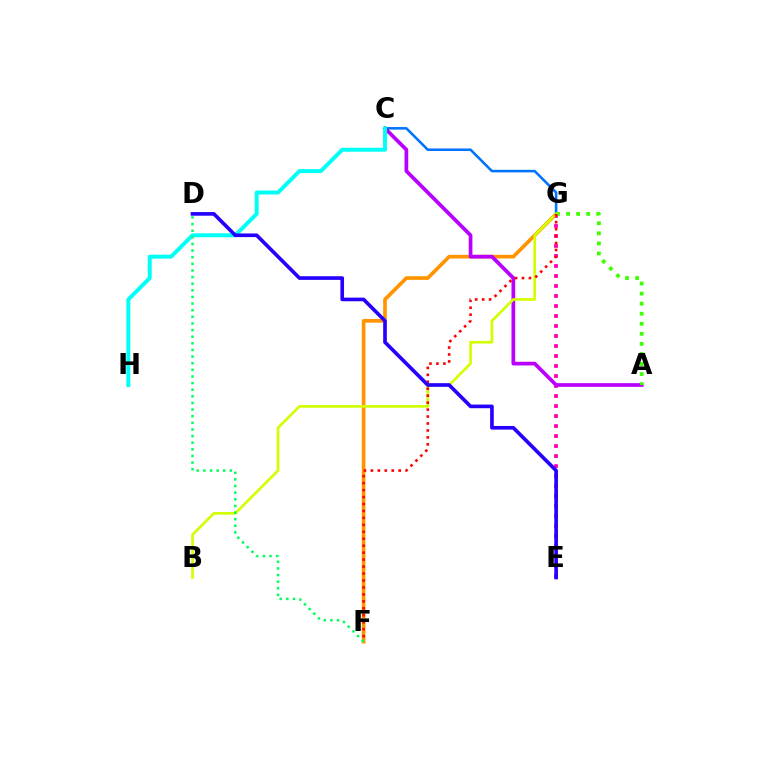{('F', 'G'): [{'color': '#ff9400', 'line_style': 'solid', 'thickness': 2.64}, {'color': '#ff0000', 'line_style': 'dotted', 'thickness': 1.89}], ('C', 'G'): [{'color': '#0074ff', 'line_style': 'solid', 'thickness': 1.84}], ('E', 'G'): [{'color': '#ff00ac', 'line_style': 'dotted', 'thickness': 2.72}], ('A', 'C'): [{'color': '#b900ff', 'line_style': 'solid', 'thickness': 2.67}], ('A', 'G'): [{'color': '#3dff00', 'line_style': 'dotted', 'thickness': 2.73}], ('B', 'G'): [{'color': '#d1ff00', 'line_style': 'solid', 'thickness': 1.91}], ('C', 'H'): [{'color': '#00fff6', 'line_style': 'solid', 'thickness': 2.86}], ('D', 'E'): [{'color': '#2500ff', 'line_style': 'solid', 'thickness': 2.63}], ('D', 'F'): [{'color': '#00ff5c', 'line_style': 'dotted', 'thickness': 1.8}]}